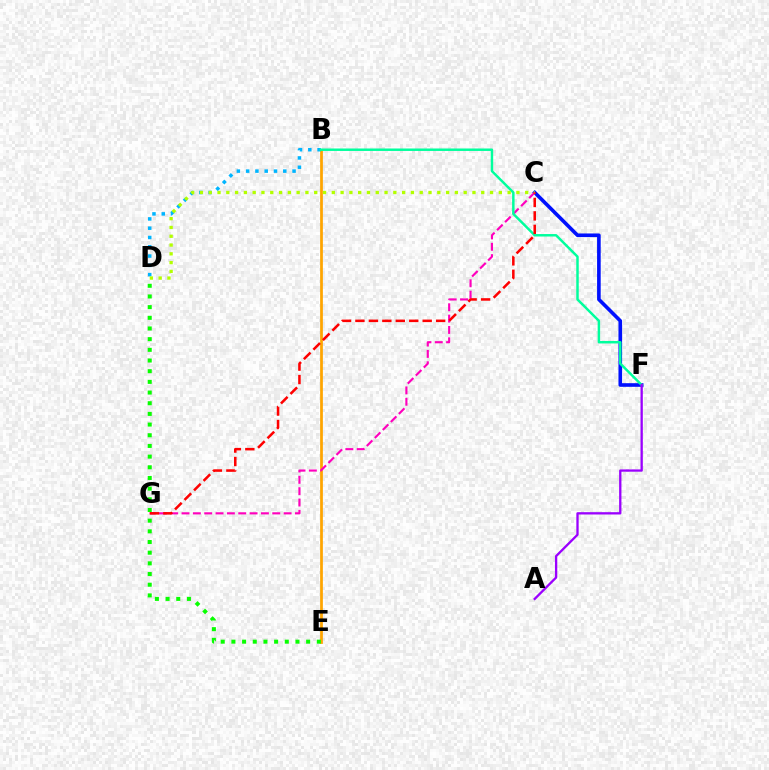{('B', 'E'): [{'color': '#ffa500', 'line_style': 'solid', 'thickness': 1.97}], ('B', 'D'): [{'color': '#00b5ff', 'line_style': 'dotted', 'thickness': 2.52}], ('C', 'F'): [{'color': '#0010ff', 'line_style': 'solid', 'thickness': 2.61}], ('D', 'E'): [{'color': '#08ff00', 'line_style': 'dotted', 'thickness': 2.9}], ('C', 'G'): [{'color': '#ff00bd', 'line_style': 'dashed', 'thickness': 1.54}, {'color': '#ff0000', 'line_style': 'dashed', 'thickness': 1.83}], ('B', 'F'): [{'color': '#00ff9d', 'line_style': 'solid', 'thickness': 1.78}], ('A', 'F'): [{'color': '#9b00ff', 'line_style': 'solid', 'thickness': 1.67}], ('C', 'D'): [{'color': '#b3ff00', 'line_style': 'dotted', 'thickness': 2.39}]}